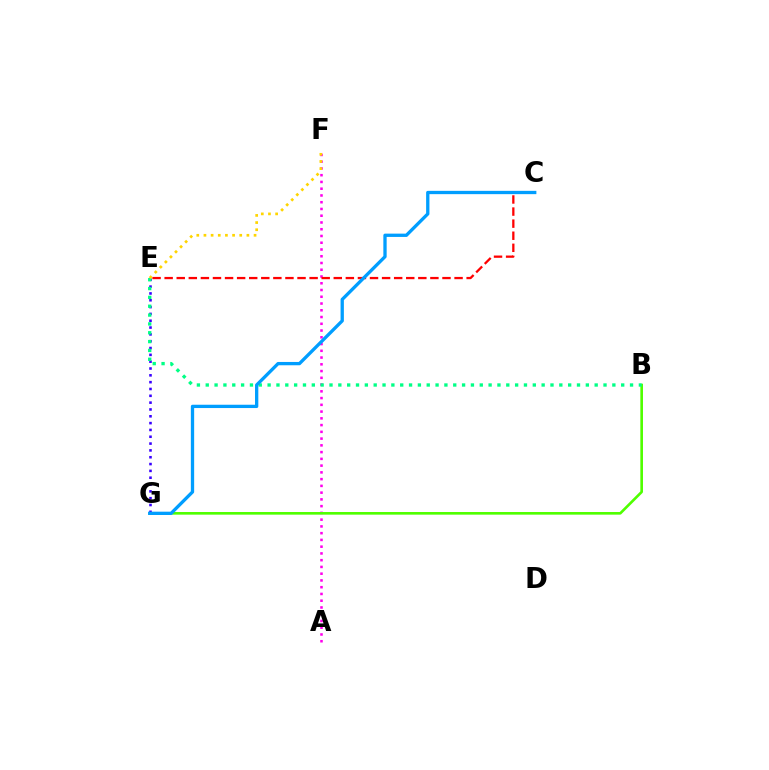{('A', 'F'): [{'color': '#ff00ed', 'line_style': 'dotted', 'thickness': 1.84}], ('B', 'G'): [{'color': '#4fff00', 'line_style': 'solid', 'thickness': 1.89}], ('C', 'E'): [{'color': '#ff0000', 'line_style': 'dashed', 'thickness': 1.64}], ('E', 'G'): [{'color': '#3700ff', 'line_style': 'dotted', 'thickness': 1.85}], ('B', 'E'): [{'color': '#00ff86', 'line_style': 'dotted', 'thickness': 2.4}], ('C', 'G'): [{'color': '#009eff', 'line_style': 'solid', 'thickness': 2.38}], ('E', 'F'): [{'color': '#ffd500', 'line_style': 'dotted', 'thickness': 1.95}]}